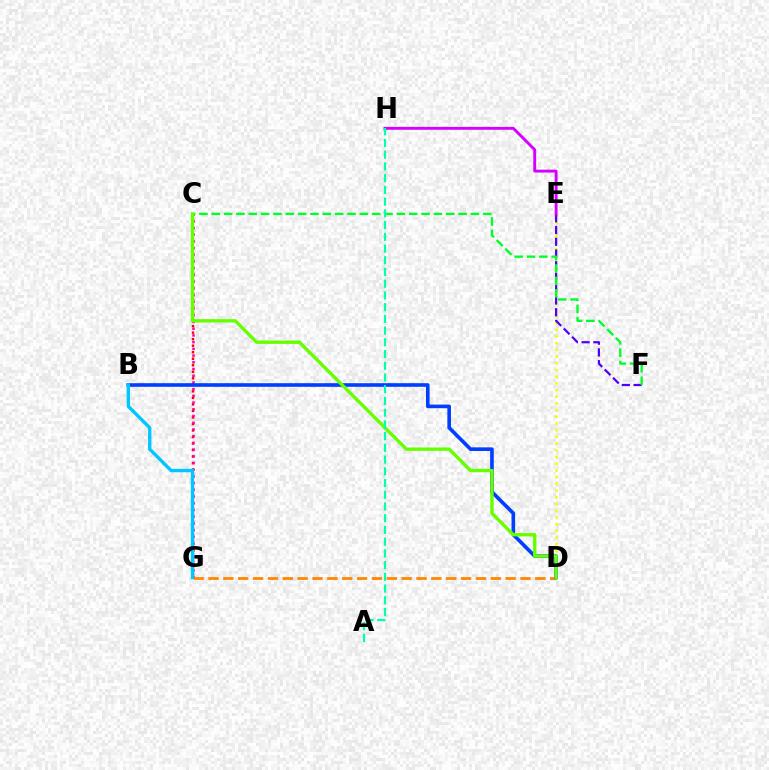{('C', 'G'): [{'color': '#ff0000', 'line_style': 'dotted', 'thickness': 1.77}, {'color': '#ff00a0', 'line_style': 'dotted', 'thickness': 1.83}], ('D', 'E'): [{'color': '#eeff00', 'line_style': 'dotted', 'thickness': 1.82}], ('E', 'F'): [{'color': '#4f00ff', 'line_style': 'dashed', 'thickness': 1.6}], ('D', 'G'): [{'color': '#ff8800', 'line_style': 'dashed', 'thickness': 2.02}], ('B', 'D'): [{'color': '#003fff', 'line_style': 'solid', 'thickness': 2.61}], ('C', 'F'): [{'color': '#00ff27', 'line_style': 'dashed', 'thickness': 1.68}], ('C', 'D'): [{'color': '#66ff00', 'line_style': 'solid', 'thickness': 2.41}], ('E', 'H'): [{'color': '#d600ff', 'line_style': 'solid', 'thickness': 2.08}], ('A', 'H'): [{'color': '#00ffaf', 'line_style': 'dashed', 'thickness': 1.59}], ('B', 'G'): [{'color': '#00c7ff', 'line_style': 'solid', 'thickness': 2.43}]}